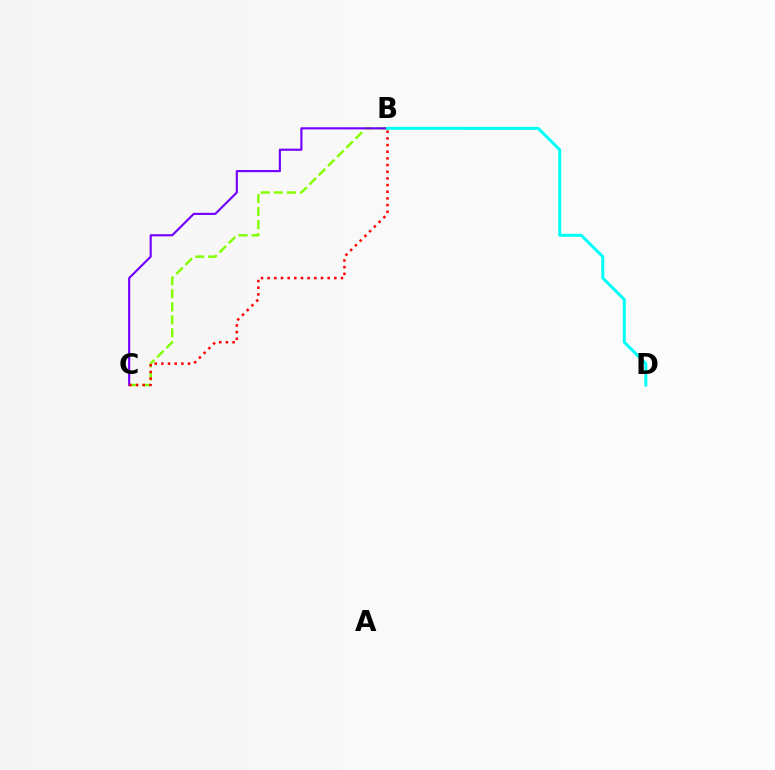{('B', 'C'): [{'color': '#84ff00', 'line_style': 'dashed', 'thickness': 1.77}, {'color': '#7200ff', 'line_style': 'solid', 'thickness': 1.54}, {'color': '#ff0000', 'line_style': 'dotted', 'thickness': 1.81}], ('B', 'D'): [{'color': '#00fff6', 'line_style': 'solid', 'thickness': 2.15}]}